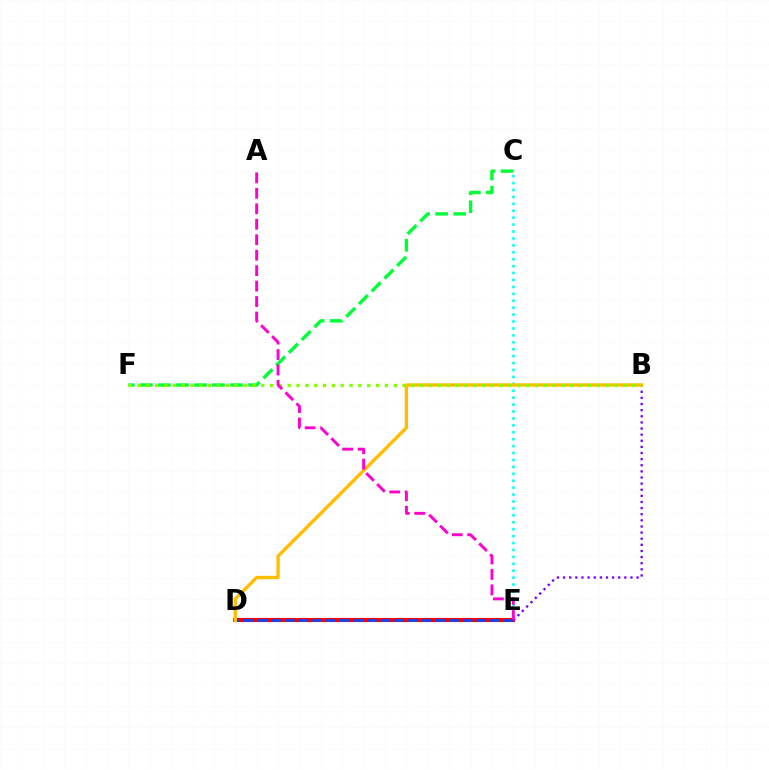{('C', 'E'): [{'color': '#00fff6', 'line_style': 'dotted', 'thickness': 1.88}], ('D', 'E'): [{'color': '#ff0000', 'line_style': 'solid', 'thickness': 2.96}, {'color': '#004bff', 'line_style': 'dashed', 'thickness': 1.86}], ('B', 'E'): [{'color': '#7200ff', 'line_style': 'dotted', 'thickness': 1.66}], ('C', 'F'): [{'color': '#00ff39', 'line_style': 'dashed', 'thickness': 2.45}], ('B', 'D'): [{'color': '#ffbd00', 'line_style': 'solid', 'thickness': 2.41}], ('B', 'F'): [{'color': '#84ff00', 'line_style': 'dotted', 'thickness': 2.4}], ('A', 'E'): [{'color': '#ff00cf', 'line_style': 'dashed', 'thickness': 2.1}]}